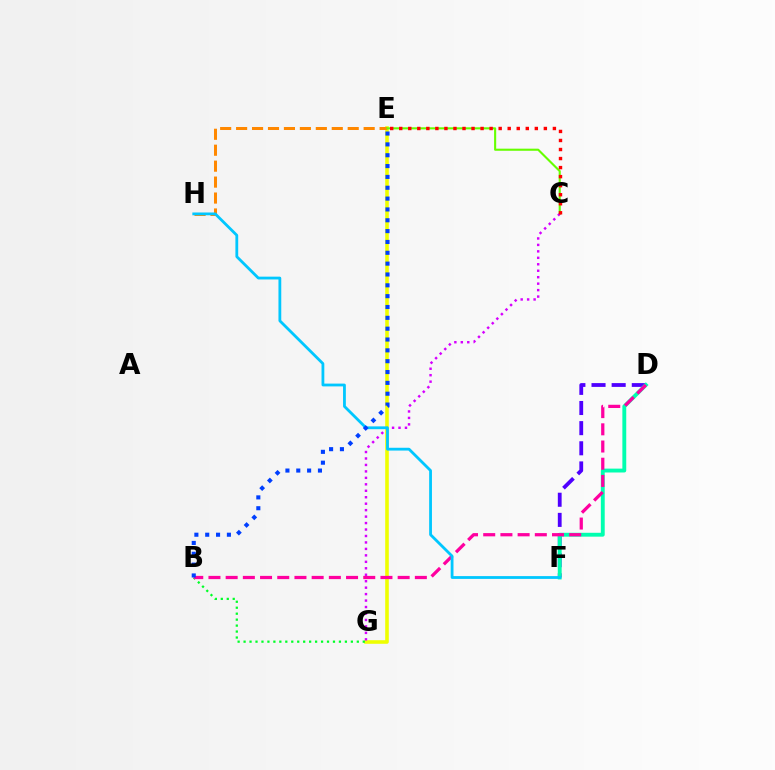{('E', 'G'): [{'color': '#eeff00', 'line_style': 'solid', 'thickness': 2.58}], ('E', 'H'): [{'color': '#ff8800', 'line_style': 'dashed', 'thickness': 2.17}], ('D', 'F'): [{'color': '#4f00ff', 'line_style': 'dashed', 'thickness': 2.74}, {'color': '#00ffaf', 'line_style': 'solid', 'thickness': 2.79}], ('C', 'E'): [{'color': '#66ff00', 'line_style': 'solid', 'thickness': 1.52}, {'color': '#ff0000', 'line_style': 'dotted', 'thickness': 2.46}], ('B', 'G'): [{'color': '#00ff27', 'line_style': 'dotted', 'thickness': 1.62}], ('C', 'G'): [{'color': '#d600ff', 'line_style': 'dotted', 'thickness': 1.75}], ('B', 'D'): [{'color': '#ff00a0', 'line_style': 'dashed', 'thickness': 2.34}], ('F', 'H'): [{'color': '#00c7ff', 'line_style': 'solid', 'thickness': 2.01}], ('B', 'E'): [{'color': '#003fff', 'line_style': 'dotted', 'thickness': 2.95}]}